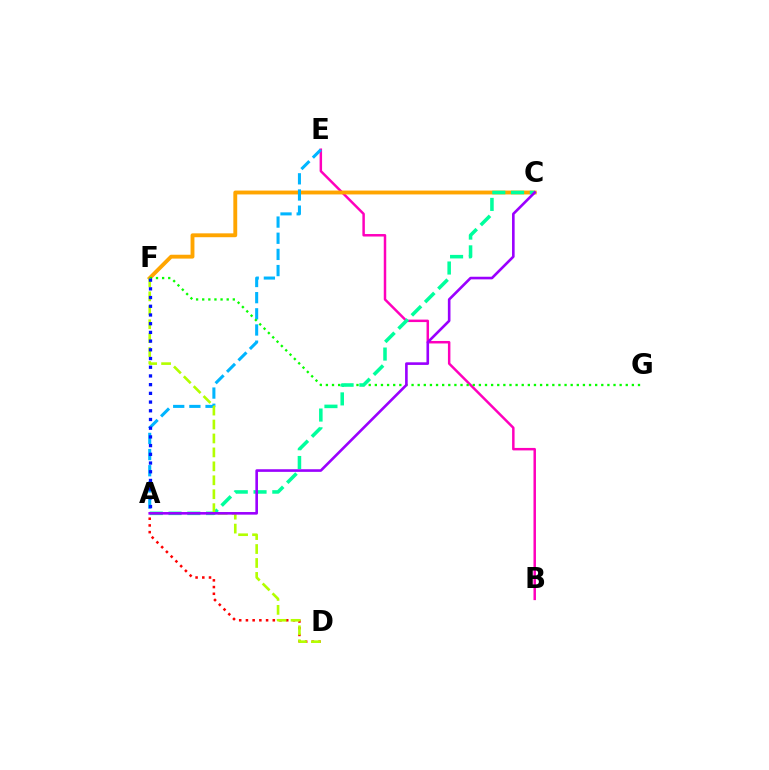{('B', 'E'): [{'color': '#ff00bd', 'line_style': 'solid', 'thickness': 1.79}], ('A', 'D'): [{'color': '#ff0000', 'line_style': 'dotted', 'thickness': 1.82}], ('C', 'F'): [{'color': '#ffa500', 'line_style': 'solid', 'thickness': 2.78}], ('A', 'E'): [{'color': '#00b5ff', 'line_style': 'dashed', 'thickness': 2.2}], ('F', 'G'): [{'color': '#08ff00', 'line_style': 'dotted', 'thickness': 1.66}], ('A', 'C'): [{'color': '#00ff9d', 'line_style': 'dashed', 'thickness': 2.55}, {'color': '#9b00ff', 'line_style': 'solid', 'thickness': 1.88}], ('D', 'F'): [{'color': '#b3ff00', 'line_style': 'dashed', 'thickness': 1.89}], ('A', 'F'): [{'color': '#0010ff', 'line_style': 'dotted', 'thickness': 2.37}]}